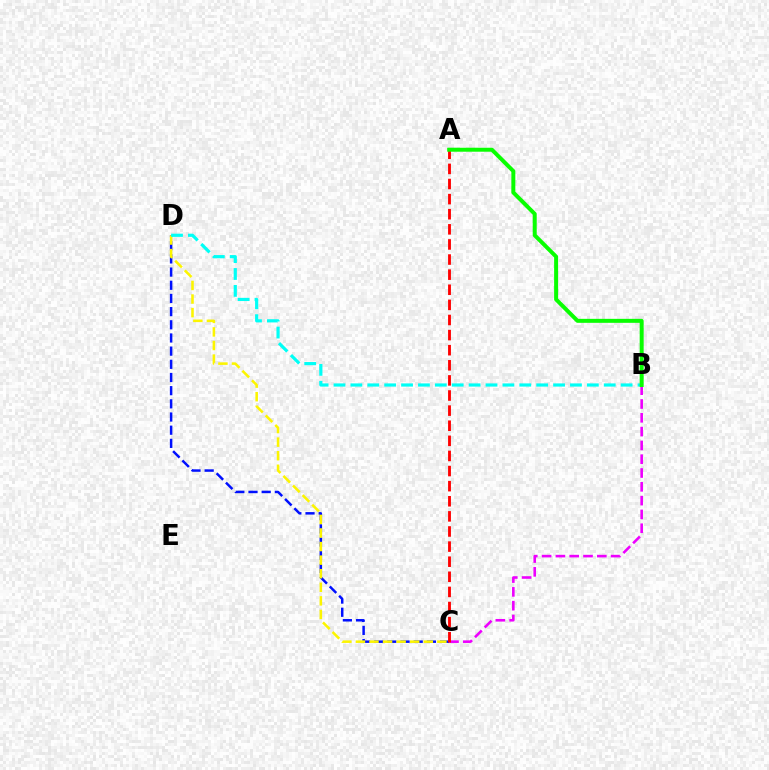{('C', 'D'): [{'color': '#0010ff', 'line_style': 'dashed', 'thickness': 1.79}, {'color': '#fcf500', 'line_style': 'dashed', 'thickness': 1.84}], ('B', 'C'): [{'color': '#ee00ff', 'line_style': 'dashed', 'thickness': 1.88}], ('A', 'C'): [{'color': '#ff0000', 'line_style': 'dashed', 'thickness': 2.05}], ('B', 'D'): [{'color': '#00fff6', 'line_style': 'dashed', 'thickness': 2.29}], ('A', 'B'): [{'color': '#08ff00', 'line_style': 'solid', 'thickness': 2.87}]}